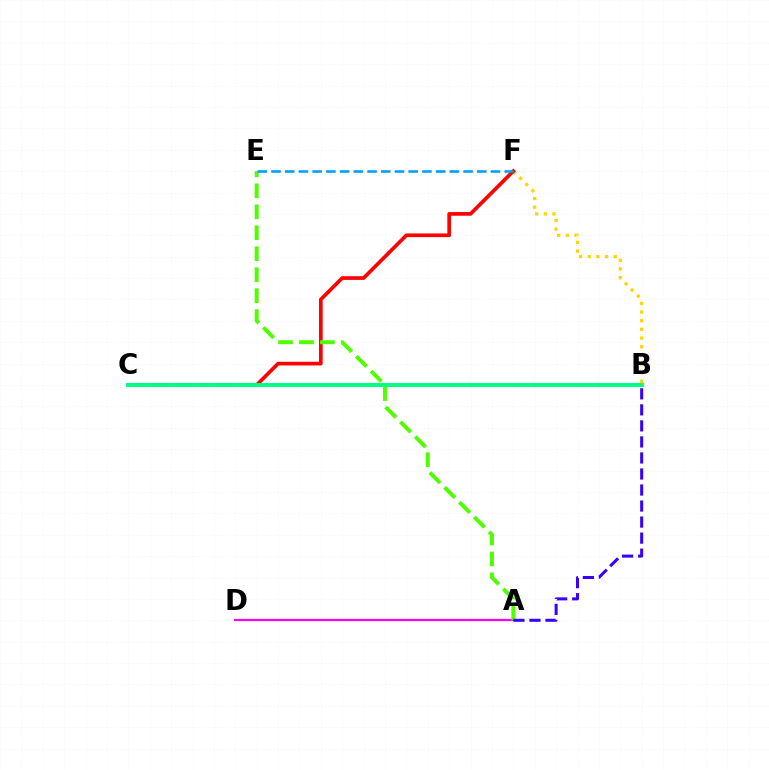{('B', 'F'): [{'color': '#ffd500', 'line_style': 'dotted', 'thickness': 2.35}], ('C', 'F'): [{'color': '#ff0000', 'line_style': 'solid', 'thickness': 2.65}], ('A', 'D'): [{'color': '#ff00ed', 'line_style': 'solid', 'thickness': 1.59}], ('A', 'E'): [{'color': '#4fff00', 'line_style': 'dashed', 'thickness': 2.85}], ('A', 'B'): [{'color': '#3700ff', 'line_style': 'dashed', 'thickness': 2.18}], ('B', 'C'): [{'color': '#00ff86', 'line_style': 'solid', 'thickness': 2.84}], ('E', 'F'): [{'color': '#009eff', 'line_style': 'dashed', 'thickness': 1.86}]}